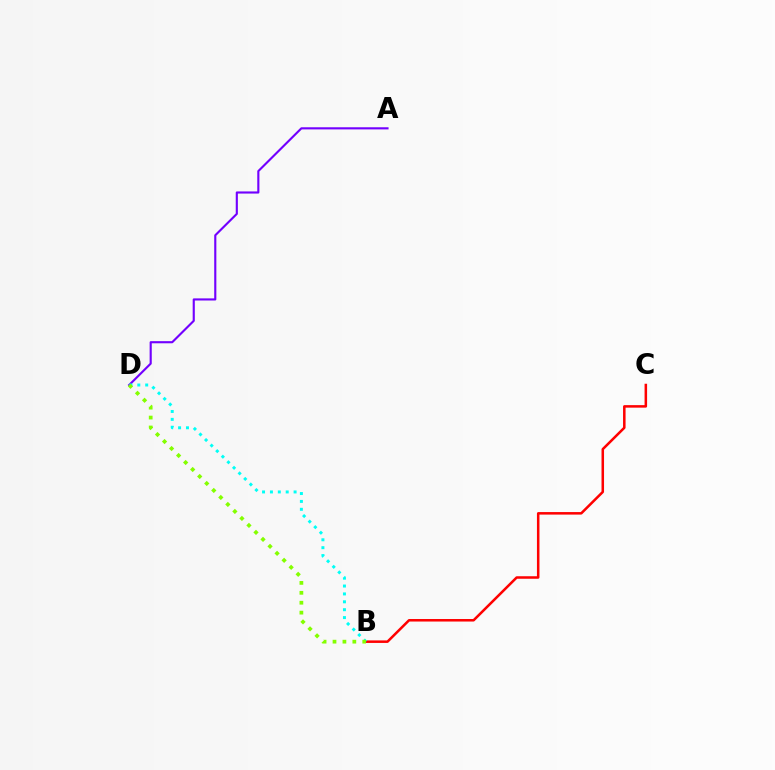{('B', 'C'): [{'color': '#ff0000', 'line_style': 'solid', 'thickness': 1.82}], ('A', 'D'): [{'color': '#7200ff', 'line_style': 'solid', 'thickness': 1.53}], ('B', 'D'): [{'color': '#00fff6', 'line_style': 'dotted', 'thickness': 2.14}, {'color': '#84ff00', 'line_style': 'dotted', 'thickness': 2.69}]}